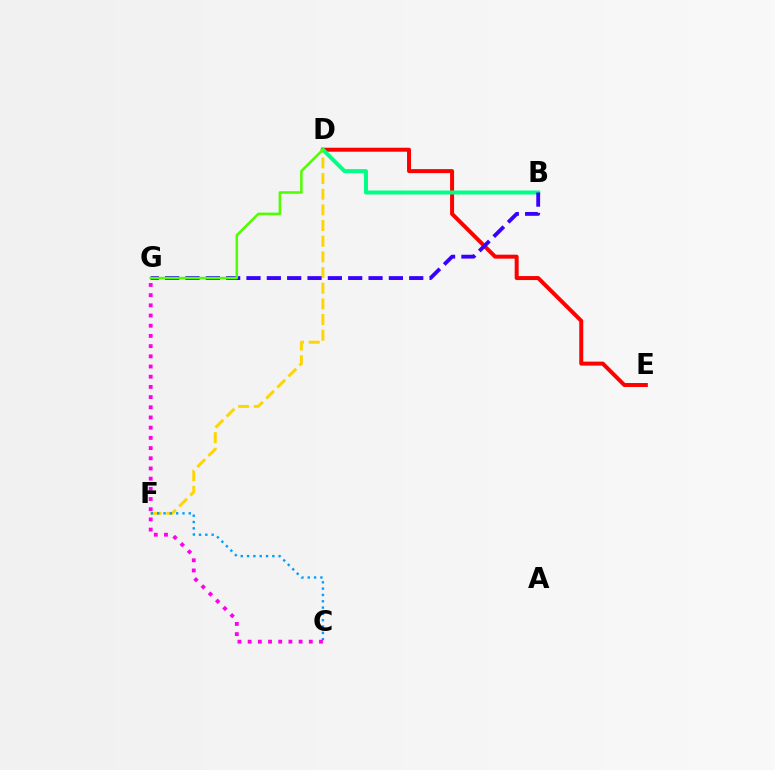{('D', 'F'): [{'color': '#ffd500', 'line_style': 'dashed', 'thickness': 2.13}], ('C', 'F'): [{'color': '#009eff', 'line_style': 'dotted', 'thickness': 1.72}], ('D', 'E'): [{'color': '#ff0000', 'line_style': 'solid', 'thickness': 2.86}], ('C', 'G'): [{'color': '#ff00ed', 'line_style': 'dotted', 'thickness': 2.77}], ('B', 'D'): [{'color': '#00ff86', 'line_style': 'solid', 'thickness': 2.87}], ('B', 'G'): [{'color': '#3700ff', 'line_style': 'dashed', 'thickness': 2.76}], ('D', 'G'): [{'color': '#4fff00', 'line_style': 'solid', 'thickness': 1.82}]}